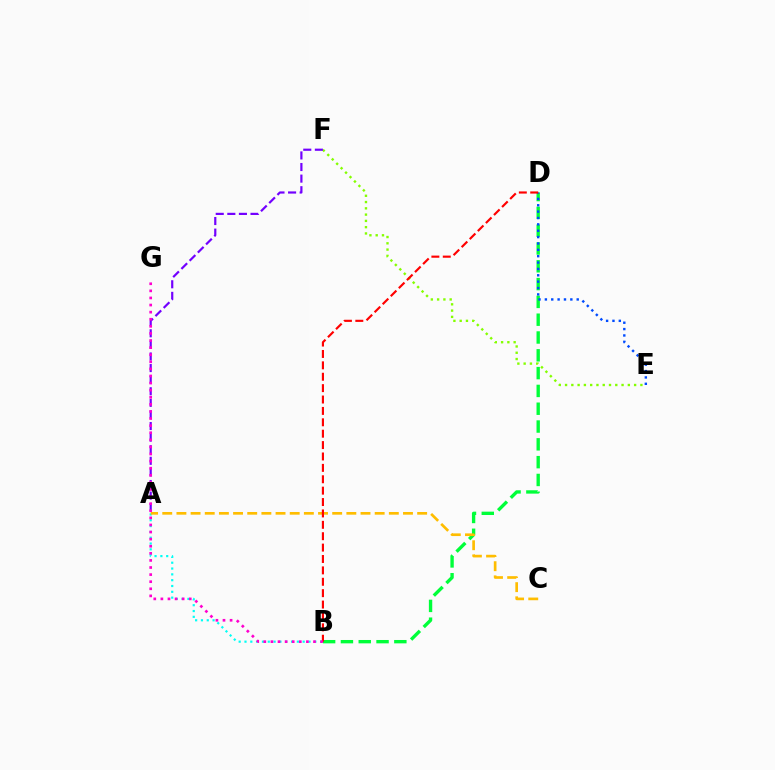{('A', 'B'): [{'color': '#00fff6', 'line_style': 'dotted', 'thickness': 1.58}], ('B', 'D'): [{'color': '#00ff39', 'line_style': 'dashed', 'thickness': 2.42}, {'color': '#ff0000', 'line_style': 'dashed', 'thickness': 1.55}], ('D', 'E'): [{'color': '#004bff', 'line_style': 'dotted', 'thickness': 1.73}], ('E', 'F'): [{'color': '#84ff00', 'line_style': 'dotted', 'thickness': 1.71}], ('A', 'F'): [{'color': '#7200ff', 'line_style': 'dashed', 'thickness': 1.58}], ('A', 'C'): [{'color': '#ffbd00', 'line_style': 'dashed', 'thickness': 1.92}], ('B', 'G'): [{'color': '#ff00cf', 'line_style': 'dotted', 'thickness': 1.93}]}